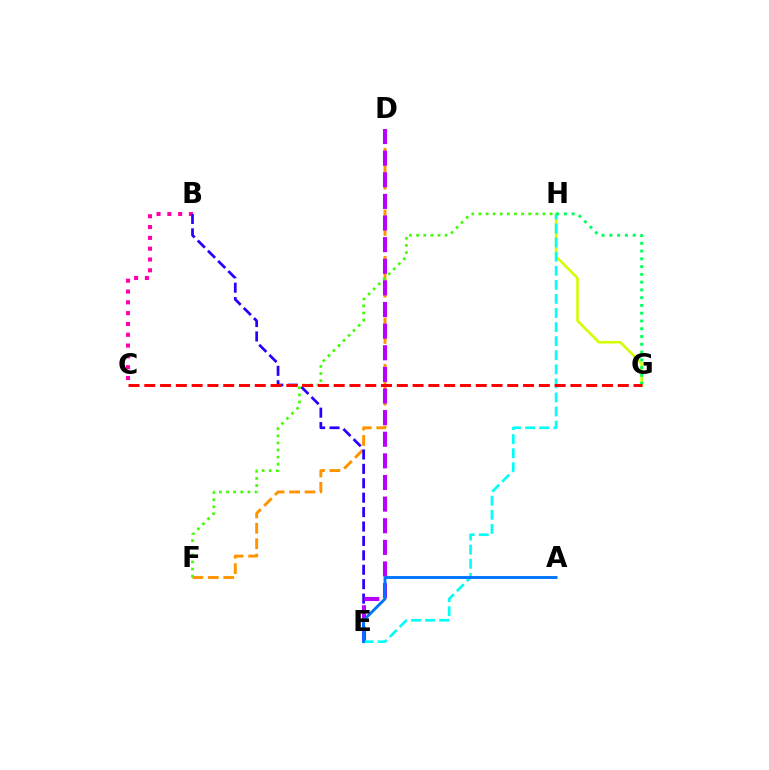{('G', 'H'): [{'color': '#d1ff00', 'line_style': 'solid', 'thickness': 1.87}, {'color': '#00ff5c', 'line_style': 'dotted', 'thickness': 2.11}], ('D', 'F'): [{'color': '#ff9400', 'line_style': 'dashed', 'thickness': 2.1}], ('B', 'C'): [{'color': '#ff00ac', 'line_style': 'dotted', 'thickness': 2.94}], ('B', 'E'): [{'color': '#2500ff', 'line_style': 'dashed', 'thickness': 1.96}], ('F', 'H'): [{'color': '#3dff00', 'line_style': 'dotted', 'thickness': 1.93}], ('D', 'E'): [{'color': '#b900ff', 'line_style': 'dashed', 'thickness': 2.94}], ('E', 'H'): [{'color': '#00fff6', 'line_style': 'dashed', 'thickness': 1.91}], ('C', 'G'): [{'color': '#ff0000', 'line_style': 'dashed', 'thickness': 2.14}], ('A', 'E'): [{'color': '#0074ff', 'line_style': 'solid', 'thickness': 2.07}]}